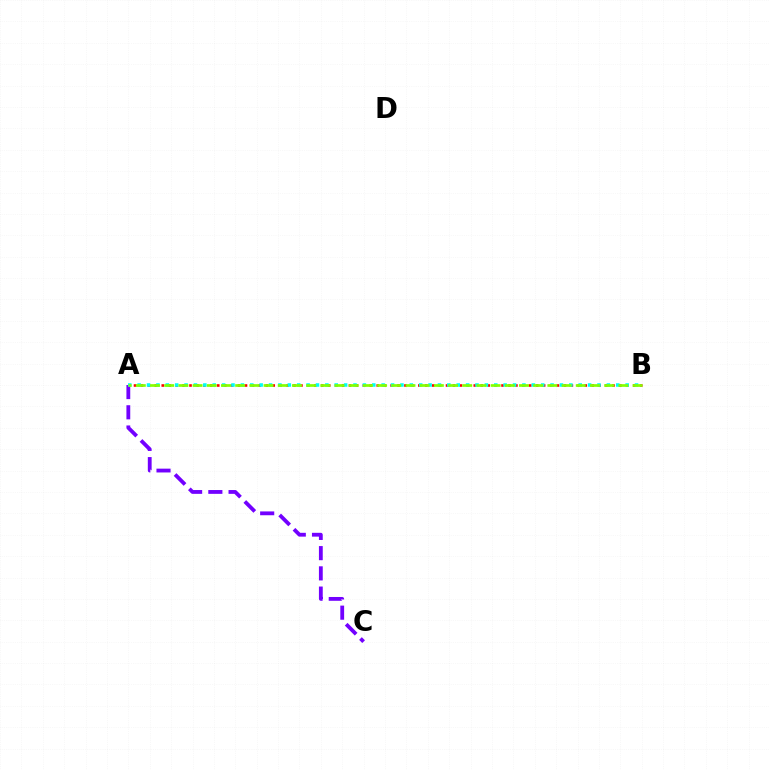{('A', 'B'): [{'color': '#ff0000', 'line_style': 'dotted', 'thickness': 1.88}, {'color': '#00fff6', 'line_style': 'dotted', 'thickness': 2.55}, {'color': '#84ff00', 'line_style': 'dashed', 'thickness': 1.93}], ('A', 'C'): [{'color': '#7200ff', 'line_style': 'dashed', 'thickness': 2.75}]}